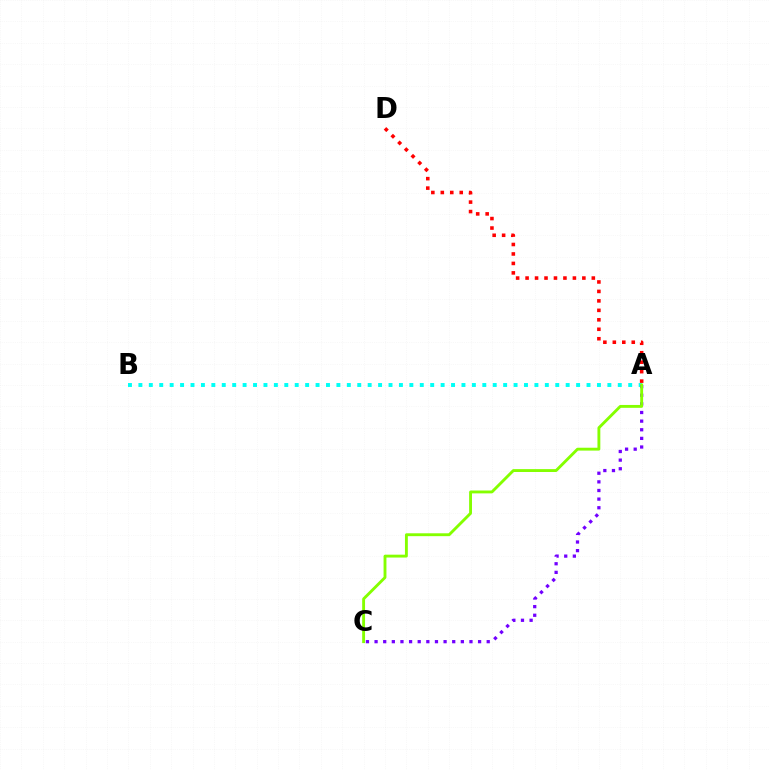{('A', 'D'): [{'color': '#ff0000', 'line_style': 'dotted', 'thickness': 2.57}], ('A', 'B'): [{'color': '#00fff6', 'line_style': 'dotted', 'thickness': 2.83}], ('A', 'C'): [{'color': '#7200ff', 'line_style': 'dotted', 'thickness': 2.34}, {'color': '#84ff00', 'line_style': 'solid', 'thickness': 2.07}]}